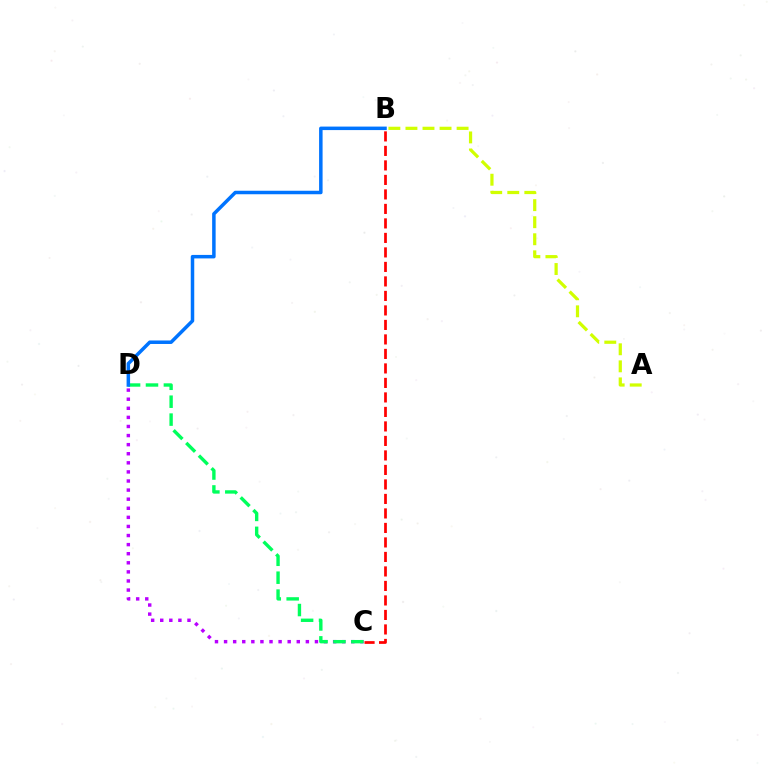{('C', 'D'): [{'color': '#b900ff', 'line_style': 'dotted', 'thickness': 2.47}, {'color': '#00ff5c', 'line_style': 'dashed', 'thickness': 2.43}], ('A', 'B'): [{'color': '#d1ff00', 'line_style': 'dashed', 'thickness': 2.32}], ('B', 'C'): [{'color': '#ff0000', 'line_style': 'dashed', 'thickness': 1.97}], ('B', 'D'): [{'color': '#0074ff', 'line_style': 'solid', 'thickness': 2.52}]}